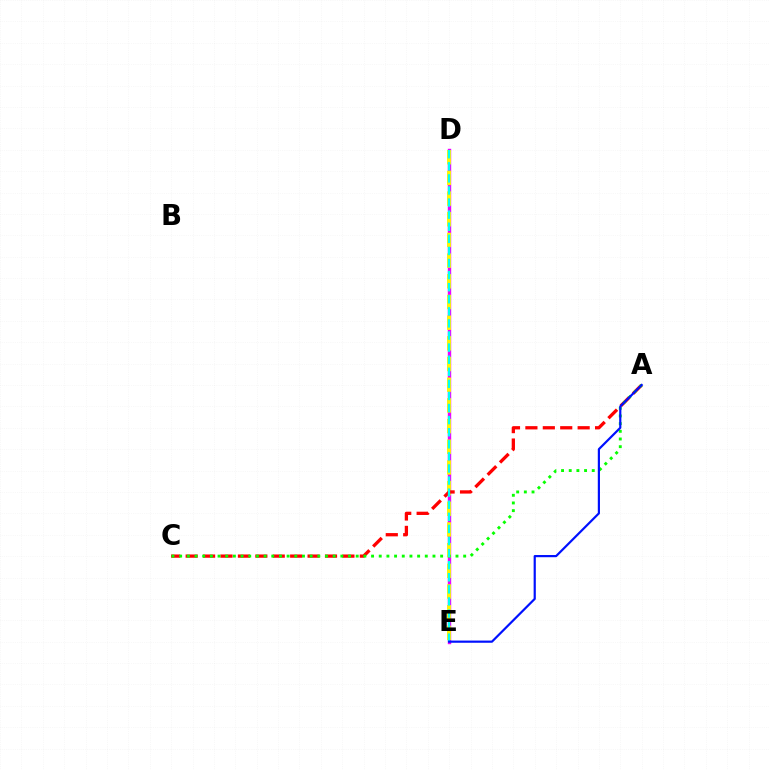{('D', 'E'): [{'color': '#ee00ff', 'line_style': 'solid', 'thickness': 2.45}, {'color': '#fcf500', 'line_style': 'dashed', 'thickness': 2.81}, {'color': '#00fff6', 'line_style': 'dashed', 'thickness': 1.64}], ('A', 'C'): [{'color': '#ff0000', 'line_style': 'dashed', 'thickness': 2.37}, {'color': '#08ff00', 'line_style': 'dotted', 'thickness': 2.09}], ('A', 'E'): [{'color': '#0010ff', 'line_style': 'solid', 'thickness': 1.58}]}